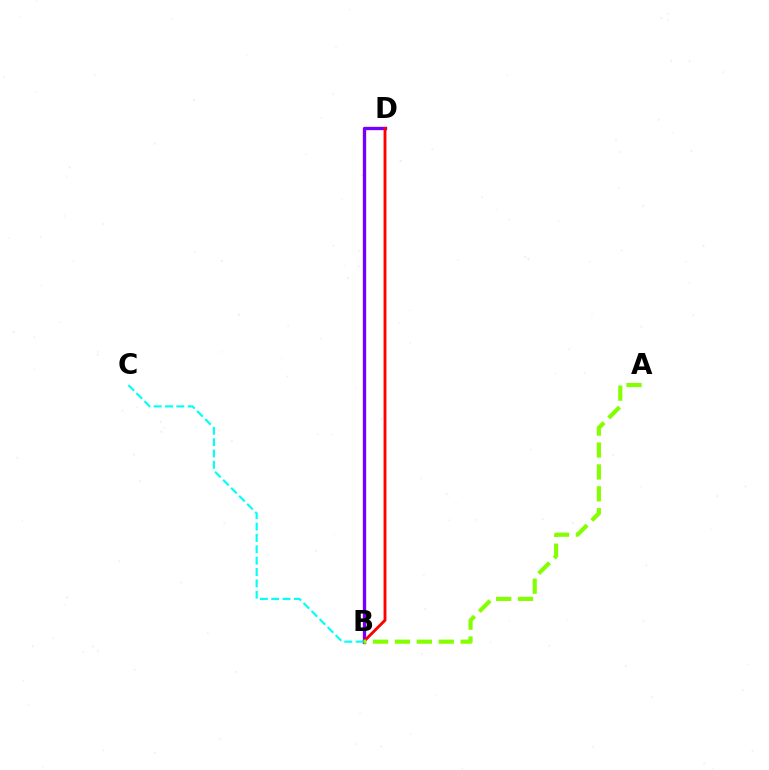{('B', 'D'): [{'color': '#7200ff', 'line_style': 'solid', 'thickness': 2.4}, {'color': '#ff0000', 'line_style': 'solid', 'thickness': 2.07}], ('A', 'B'): [{'color': '#84ff00', 'line_style': 'dashed', 'thickness': 2.98}], ('B', 'C'): [{'color': '#00fff6', 'line_style': 'dashed', 'thickness': 1.54}]}